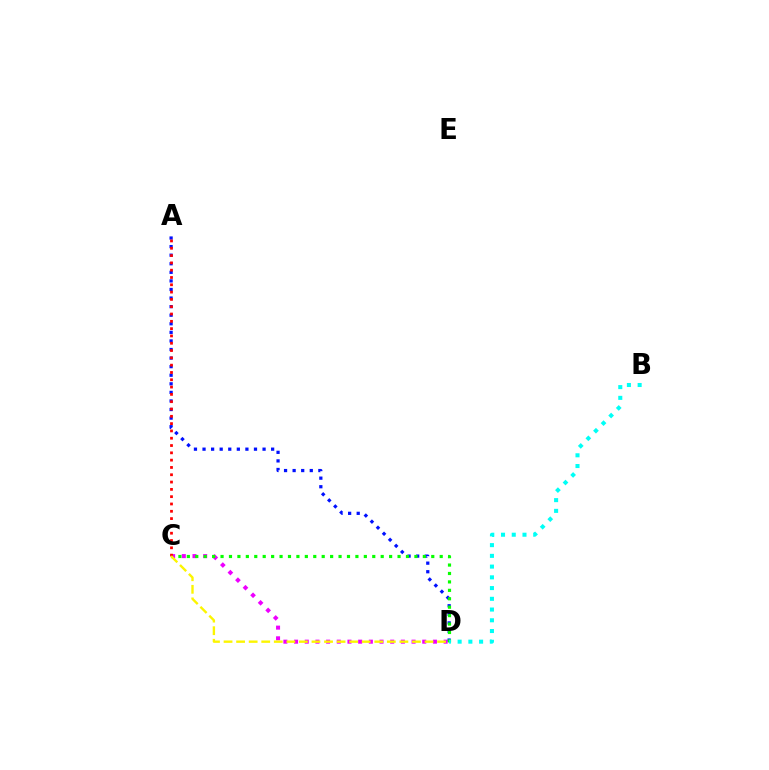{('C', 'D'): [{'color': '#ee00ff', 'line_style': 'dotted', 'thickness': 2.9}, {'color': '#08ff00', 'line_style': 'dotted', 'thickness': 2.29}, {'color': '#fcf500', 'line_style': 'dashed', 'thickness': 1.71}], ('A', 'D'): [{'color': '#0010ff', 'line_style': 'dotted', 'thickness': 2.33}], ('A', 'C'): [{'color': '#ff0000', 'line_style': 'dotted', 'thickness': 1.99}], ('B', 'D'): [{'color': '#00fff6', 'line_style': 'dotted', 'thickness': 2.92}]}